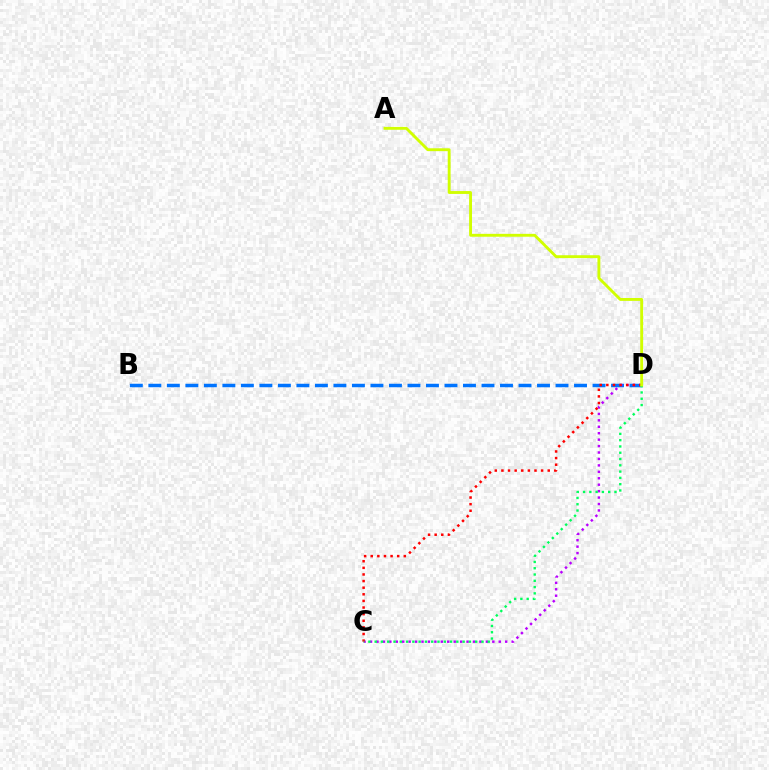{('B', 'D'): [{'color': '#0074ff', 'line_style': 'dashed', 'thickness': 2.51}], ('C', 'D'): [{'color': '#b900ff', 'line_style': 'dotted', 'thickness': 1.75}, {'color': '#ff0000', 'line_style': 'dotted', 'thickness': 1.8}, {'color': '#00ff5c', 'line_style': 'dotted', 'thickness': 1.71}], ('A', 'D'): [{'color': '#d1ff00', 'line_style': 'solid', 'thickness': 2.07}]}